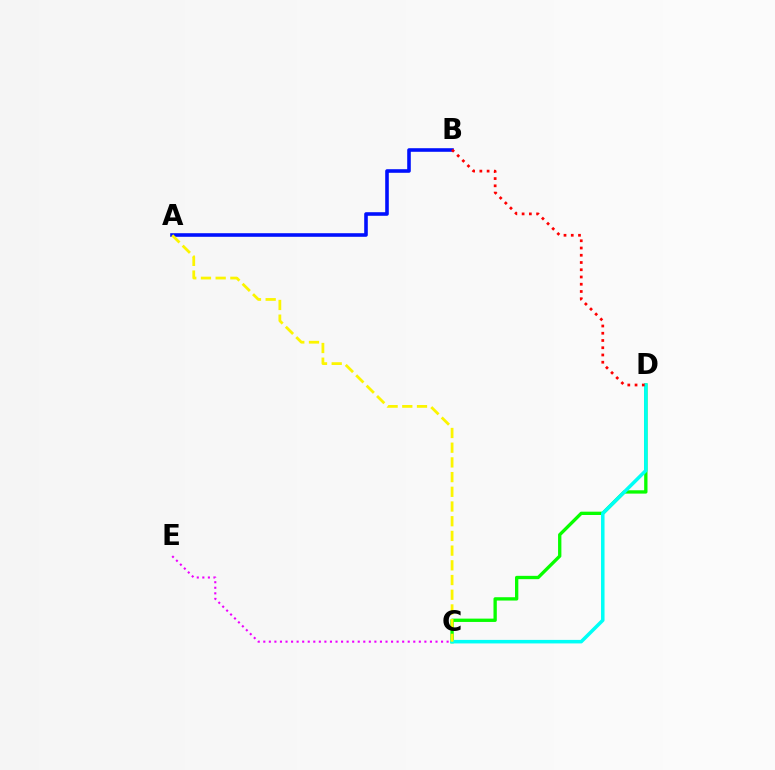{('C', 'D'): [{'color': '#08ff00', 'line_style': 'solid', 'thickness': 2.4}, {'color': '#00fff6', 'line_style': 'solid', 'thickness': 2.53}], ('A', 'B'): [{'color': '#0010ff', 'line_style': 'solid', 'thickness': 2.58}], ('C', 'E'): [{'color': '#ee00ff', 'line_style': 'dotted', 'thickness': 1.51}], ('B', 'D'): [{'color': '#ff0000', 'line_style': 'dotted', 'thickness': 1.97}], ('A', 'C'): [{'color': '#fcf500', 'line_style': 'dashed', 'thickness': 2.0}]}